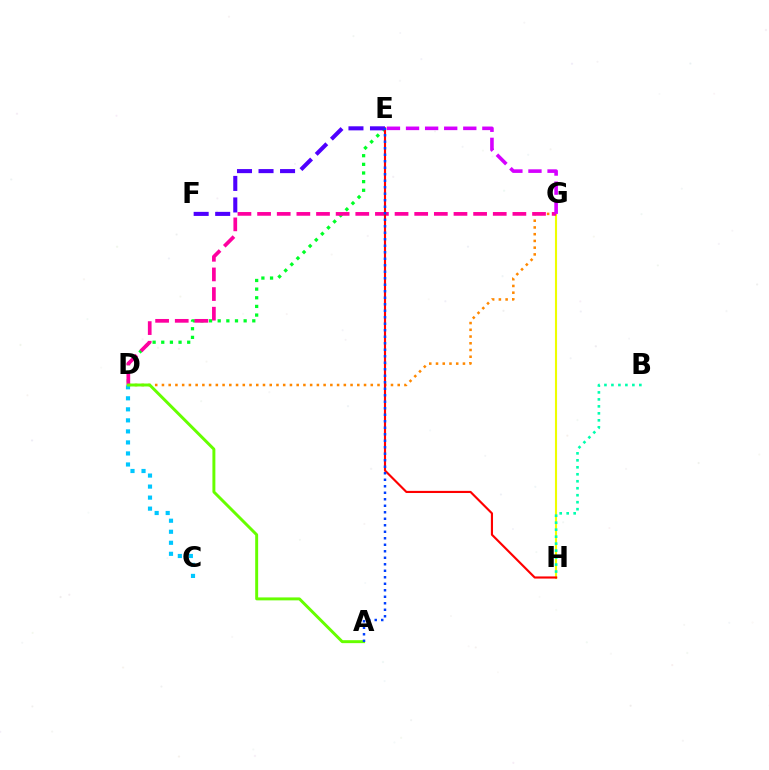{('G', 'H'): [{'color': '#eeff00', 'line_style': 'solid', 'thickness': 1.53}], ('D', 'G'): [{'color': '#ff8800', 'line_style': 'dotted', 'thickness': 1.83}, {'color': '#ff00a0', 'line_style': 'dashed', 'thickness': 2.67}], ('D', 'E'): [{'color': '#00ff27', 'line_style': 'dotted', 'thickness': 2.35}], ('E', 'G'): [{'color': '#d600ff', 'line_style': 'dashed', 'thickness': 2.59}], ('C', 'D'): [{'color': '#00c7ff', 'line_style': 'dotted', 'thickness': 3.0}], ('B', 'H'): [{'color': '#00ffaf', 'line_style': 'dotted', 'thickness': 1.9}], ('A', 'D'): [{'color': '#66ff00', 'line_style': 'solid', 'thickness': 2.12}], ('E', 'H'): [{'color': '#ff0000', 'line_style': 'solid', 'thickness': 1.54}], ('E', 'F'): [{'color': '#4f00ff', 'line_style': 'dashed', 'thickness': 2.92}], ('A', 'E'): [{'color': '#003fff', 'line_style': 'dotted', 'thickness': 1.77}]}